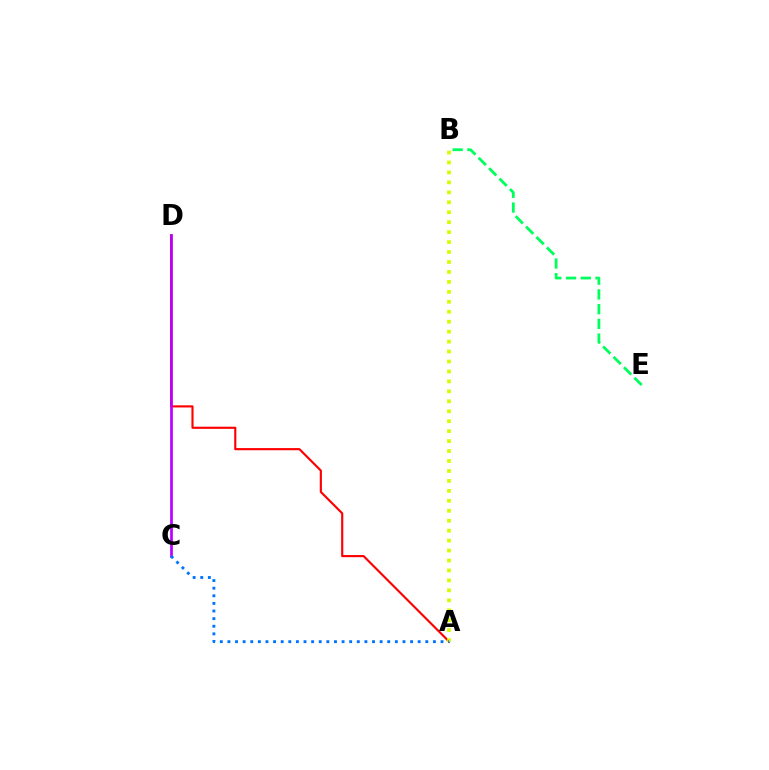{('A', 'D'): [{'color': '#ff0000', 'line_style': 'solid', 'thickness': 1.54}], ('A', 'B'): [{'color': '#d1ff00', 'line_style': 'dotted', 'thickness': 2.7}], ('C', 'D'): [{'color': '#b900ff', 'line_style': 'solid', 'thickness': 1.95}], ('B', 'E'): [{'color': '#00ff5c', 'line_style': 'dashed', 'thickness': 2.0}], ('A', 'C'): [{'color': '#0074ff', 'line_style': 'dotted', 'thickness': 2.07}]}